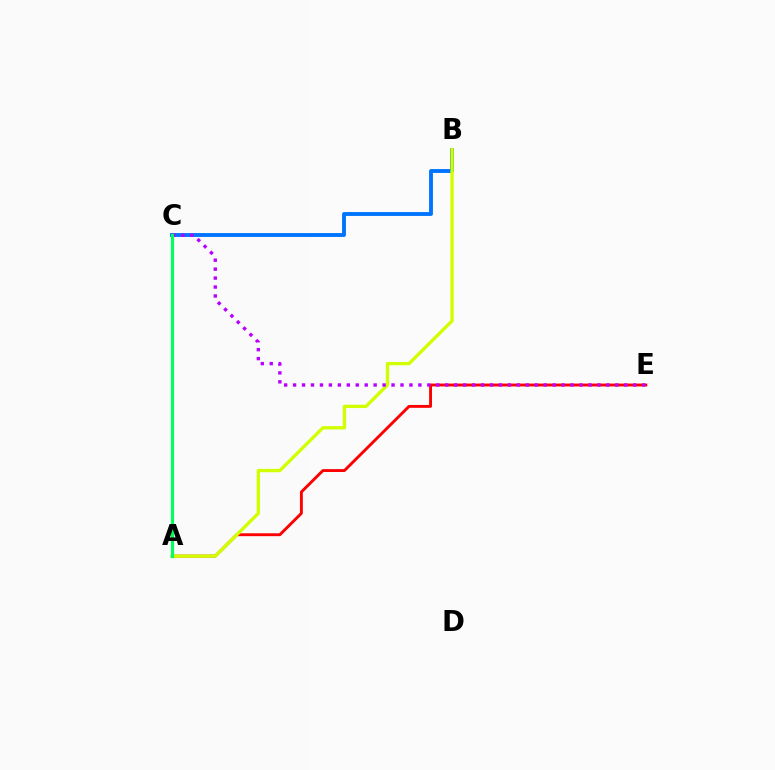{('A', 'E'): [{'color': '#ff0000', 'line_style': 'solid', 'thickness': 2.08}], ('B', 'C'): [{'color': '#0074ff', 'line_style': 'solid', 'thickness': 2.78}], ('A', 'B'): [{'color': '#d1ff00', 'line_style': 'solid', 'thickness': 2.4}], ('C', 'E'): [{'color': '#b900ff', 'line_style': 'dotted', 'thickness': 2.43}], ('A', 'C'): [{'color': '#00ff5c', 'line_style': 'solid', 'thickness': 2.28}]}